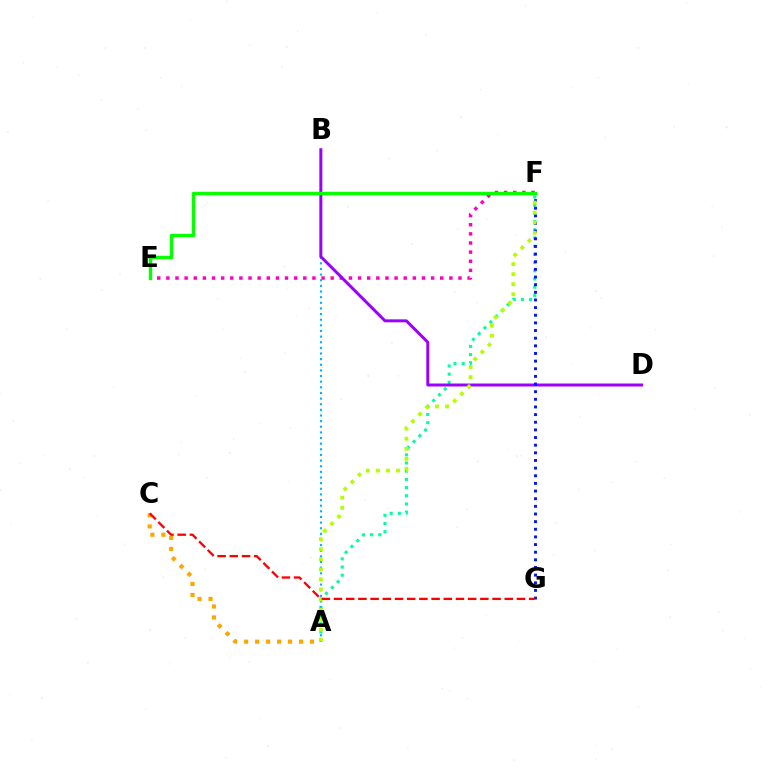{('E', 'F'): [{'color': '#ff00bd', 'line_style': 'dotted', 'thickness': 2.48}, {'color': '#08ff00', 'line_style': 'solid', 'thickness': 2.46}], ('A', 'F'): [{'color': '#00ff9d', 'line_style': 'dotted', 'thickness': 2.23}, {'color': '#b3ff00', 'line_style': 'dotted', 'thickness': 2.73}], ('A', 'B'): [{'color': '#00b5ff', 'line_style': 'dotted', 'thickness': 1.53}], ('B', 'D'): [{'color': '#9b00ff', 'line_style': 'solid', 'thickness': 2.14}], ('F', 'G'): [{'color': '#0010ff', 'line_style': 'dotted', 'thickness': 2.08}], ('A', 'C'): [{'color': '#ffa500', 'line_style': 'dotted', 'thickness': 2.98}], ('C', 'G'): [{'color': '#ff0000', 'line_style': 'dashed', 'thickness': 1.66}]}